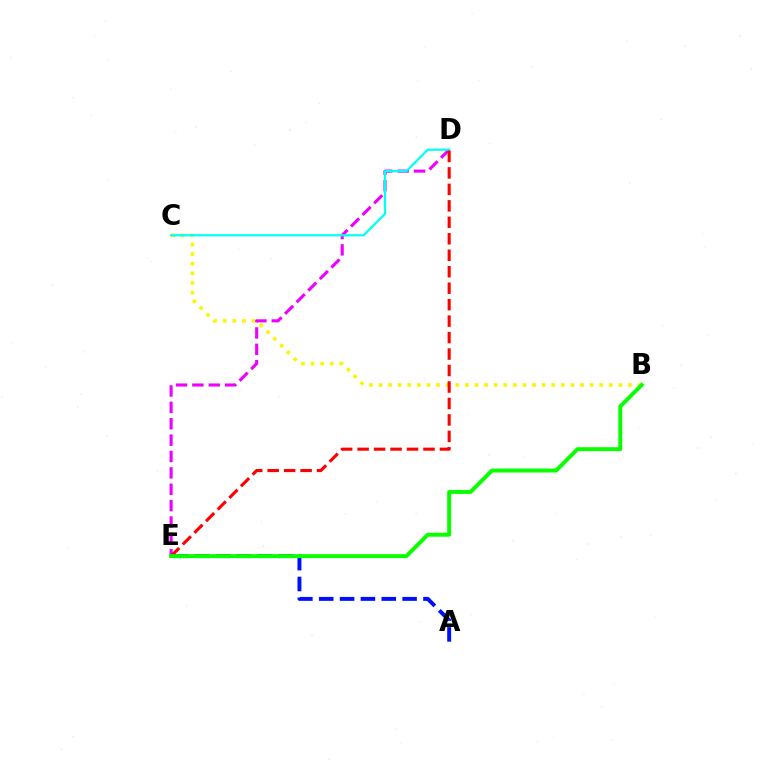{('B', 'C'): [{'color': '#fcf500', 'line_style': 'dotted', 'thickness': 2.61}], ('D', 'E'): [{'color': '#ee00ff', 'line_style': 'dashed', 'thickness': 2.23}, {'color': '#ff0000', 'line_style': 'dashed', 'thickness': 2.24}], ('C', 'D'): [{'color': '#00fff6', 'line_style': 'solid', 'thickness': 1.6}], ('A', 'E'): [{'color': '#0010ff', 'line_style': 'dashed', 'thickness': 2.83}], ('B', 'E'): [{'color': '#08ff00', 'line_style': 'solid', 'thickness': 2.84}]}